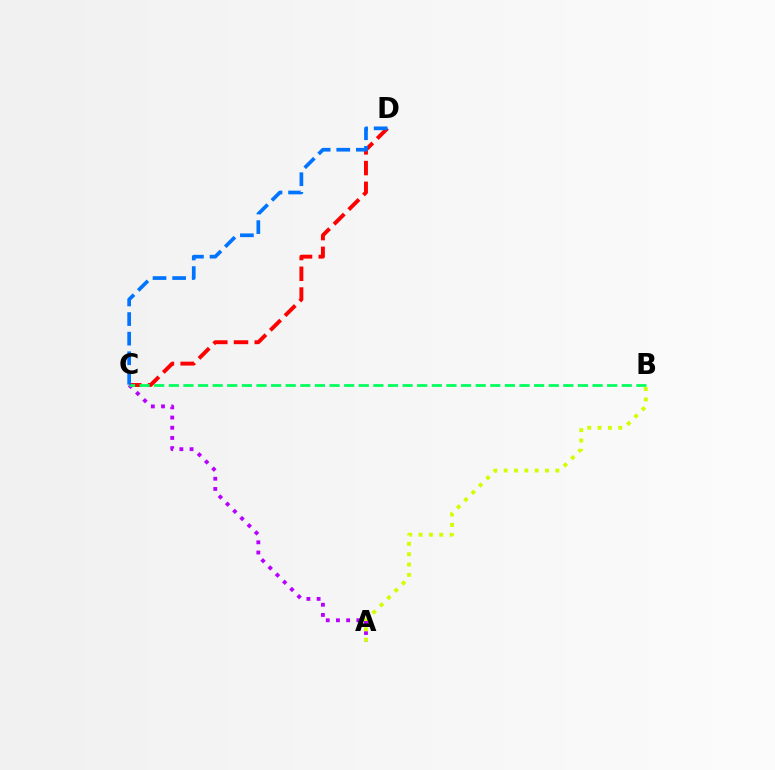{('C', 'D'): [{'color': '#ff0000', 'line_style': 'dashed', 'thickness': 2.82}, {'color': '#0074ff', 'line_style': 'dashed', 'thickness': 2.66}], ('A', 'C'): [{'color': '#b900ff', 'line_style': 'dotted', 'thickness': 2.77}], ('B', 'C'): [{'color': '#00ff5c', 'line_style': 'dashed', 'thickness': 1.98}], ('A', 'B'): [{'color': '#d1ff00', 'line_style': 'dotted', 'thickness': 2.81}]}